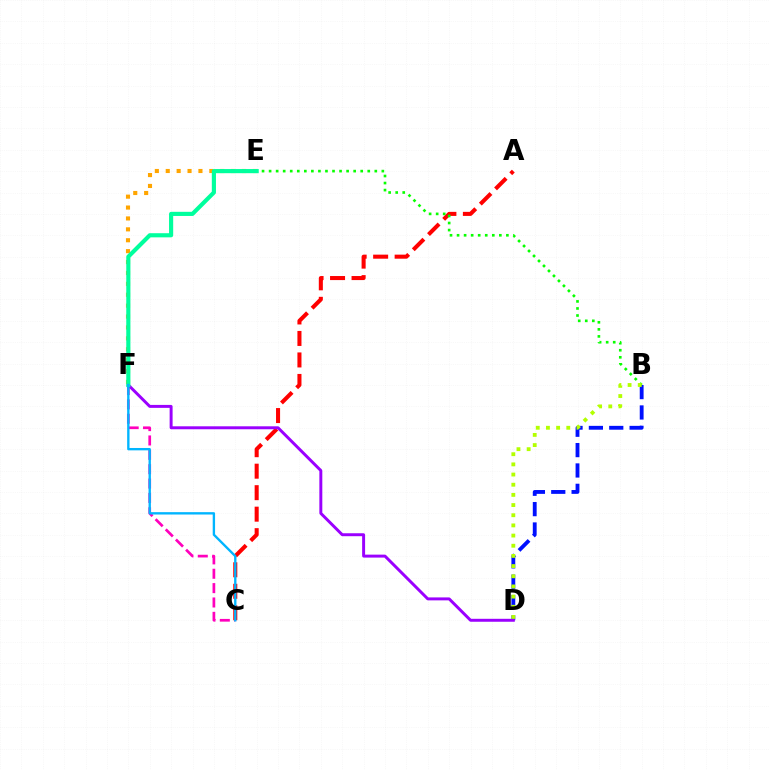{('C', 'F'): [{'color': '#ff00bd', 'line_style': 'dashed', 'thickness': 1.95}, {'color': '#00b5ff', 'line_style': 'solid', 'thickness': 1.7}], ('B', 'D'): [{'color': '#0010ff', 'line_style': 'dashed', 'thickness': 2.77}, {'color': '#b3ff00', 'line_style': 'dotted', 'thickness': 2.76}], ('E', 'F'): [{'color': '#ffa500', 'line_style': 'dotted', 'thickness': 2.96}, {'color': '#00ff9d', 'line_style': 'solid', 'thickness': 2.98}], ('A', 'C'): [{'color': '#ff0000', 'line_style': 'dashed', 'thickness': 2.92}], ('B', 'E'): [{'color': '#08ff00', 'line_style': 'dotted', 'thickness': 1.91}], ('D', 'F'): [{'color': '#9b00ff', 'line_style': 'solid', 'thickness': 2.13}]}